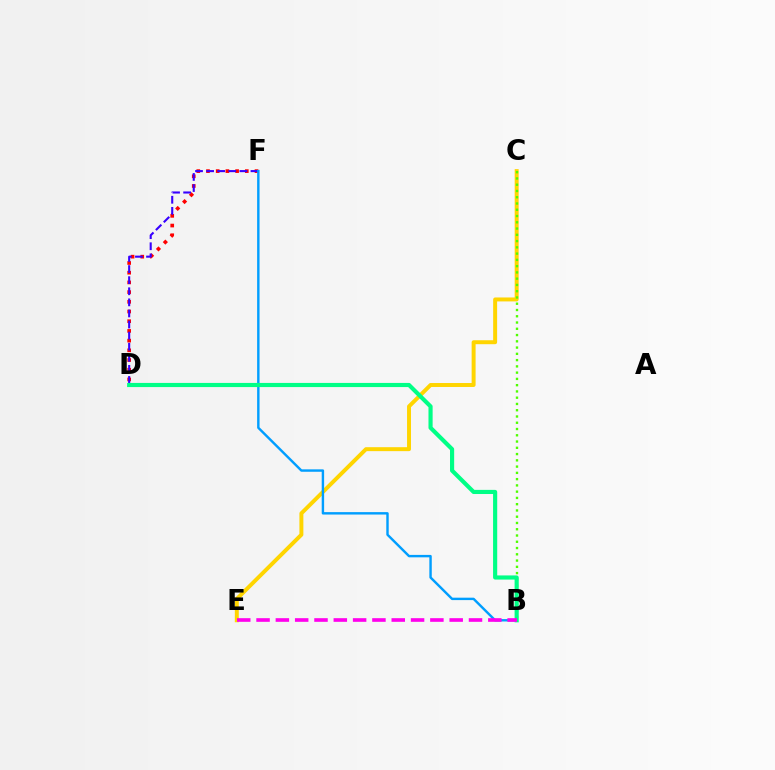{('D', 'F'): [{'color': '#ff0000', 'line_style': 'dotted', 'thickness': 2.64}, {'color': '#3700ff', 'line_style': 'dashed', 'thickness': 1.51}], ('C', 'E'): [{'color': '#ffd500', 'line_style': 'solid', 'thickness': 2.85}], ('B', 'F'): [{'color': '#009eff', 'line_style': 'solid', 'thickness': 1.74}], ('B', 'C'): [{'color': '#4fff00', 'line_style': 'dotted', 'thickness': 1.7}], ('B', 'D'): [{'color': '#00ff86', 'line_style': 'solid', 'thickness': 2.98}], ('B', 'E'): [{'color': '#ff00ed', 'line_style': 'dashed', 'thickness': 2.62}]}